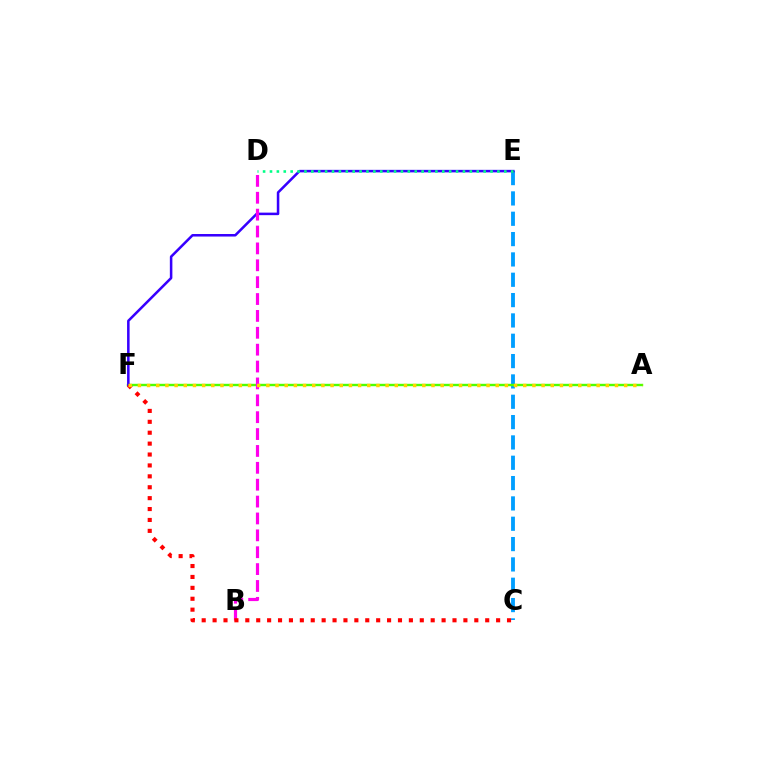{('C', 'E'): [{'color': '#009eff', 'line_style': 'dashed', 'thickness': 2.76}], ('A', 'F'): [{'color': '#4fff00', 'line_style': 'solid', 'thickness': 1.73}, {'color': '#ffd500', 'line_style': 'dotted', 'thickness': 2.49}], ('E', 'F'): [{'color': '#3700ff', 'line_style': 'solid', 'thickness': 1.82}], ('B', 'D'): [{'color': '#ff00ed', 'line_style': 'dashed', 'thickness': 2.29}], ('C', 'F'): [{'color': '#ff0000', 'line_style': 'dotted', 'thickness': 2.96}], ('D', 'E'): [{'color': '#00ff86', 'line_style': 'dotted', 'thickness': 1.87}]}